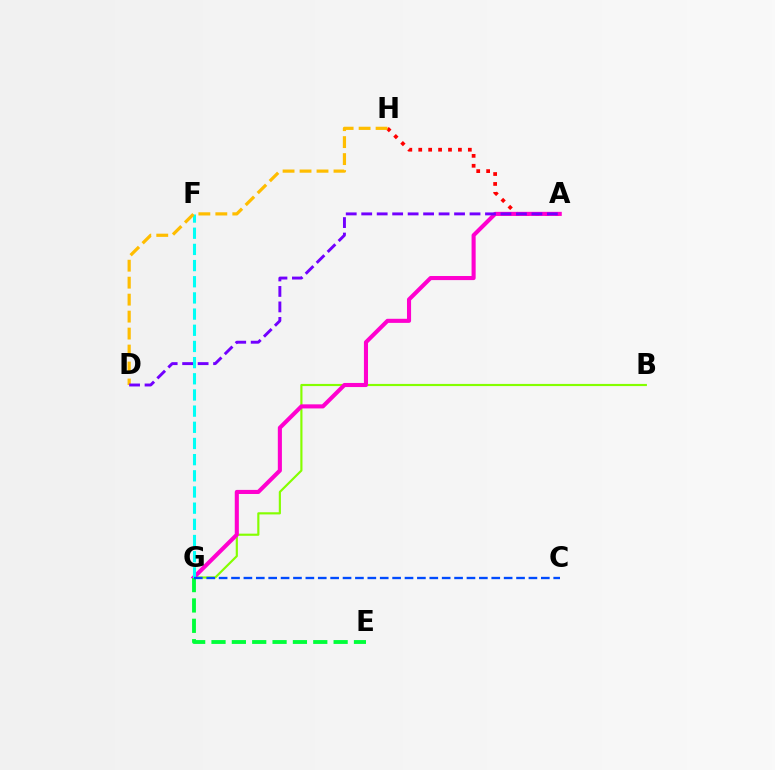{('A', 'H'): [{'color': '#ff0000', 'line_style': 'dotted', 'thickness': 2.7}], ('B', 'G'): [{'color': '#84ff00', 'line_style': 'solid', 'thickness': 1.55}], ('A', 'G'): [{'color': '#ff00cf', 'line_style': 'solid', 'thickness': 2.95}], ('F', 'G'): [{'color': '#00fff6', 'line_style': 'dashed', 'thickness': 2.2}], ('D', 'H'): [{'color': '#ffbd00', 'line_style': 'dashed', 'thickness': 2.31}], ('E', 'G'): [{'color': '#00ff39', 'line_style': 'dashed', 'thickness': 2.76}], ('A', 'D'): [{'color': '#7200ff', 'line_style': 'dashed', 'thickness': 2.1}], ('C', 'G'): [{'color': '#004bff', 'line_style': 'dashed', 'thickness': 1.68}]}